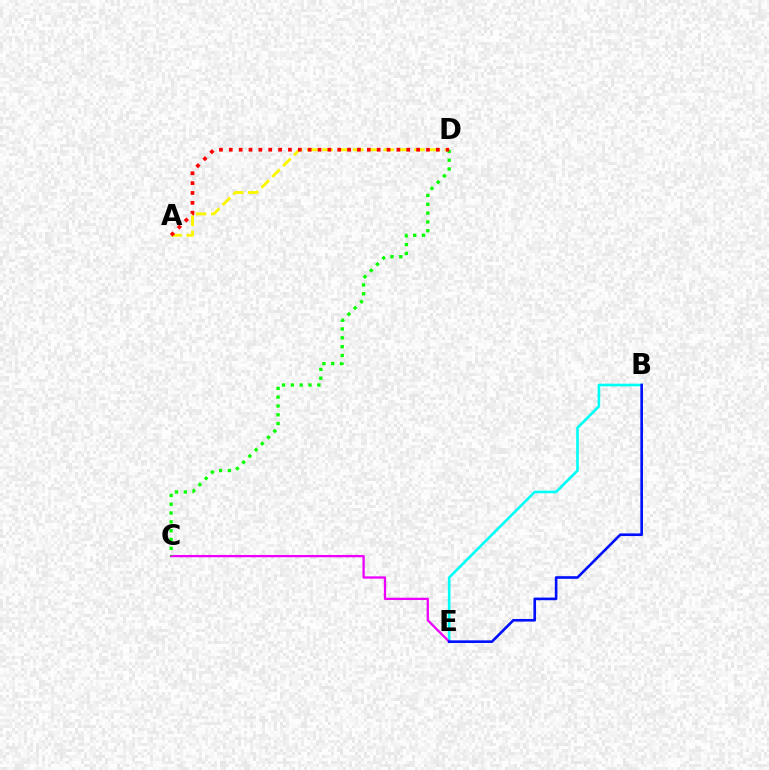{('B', 'E'): [{'color': '#00fff6', 'line_style': 'solid', 'thickness': 1.89}, {'color': '#0010ff', 'line_style': 'solid', 'thickness': 1.9}], ('C', 'E'): [{'color': '#ee00ff', 'line_style': 'solid', 'thickness': 1.64}], ('C', 'D'): [{'color': '#08ff00', 'line_style': 'dotted', 'thickness': 2.4}], ('A', 'D'): [{'color': '#fcf500', 'line_style': 'dashed', 'thickness': 2.08}, {'color': '#ff0000', 'line_style': 'dotted', 'thickness': 2.68}]}